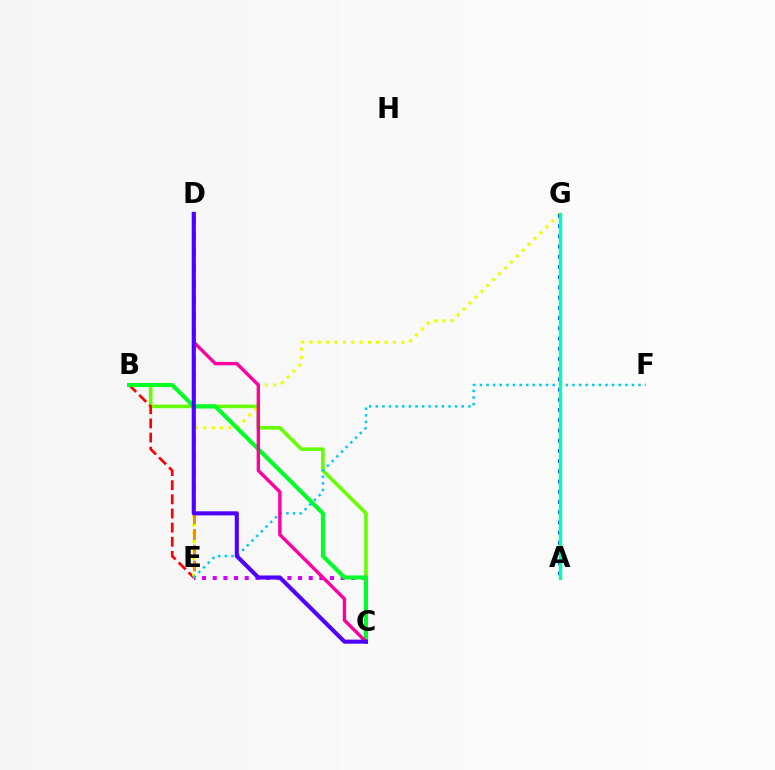{('B', 'C'): [{'color': '#66ff00', 'line_style': 'solid', 'thickness': 2.59}, {'color': '#00ff27', 'line_style': 'solid', 'thickness': 2.94}], ('B', 'E'): [{'color': '#ff0000', 'line_style': 'dashed', 'thickness': 1.92}], ('E', 'G'): [{'color': '#eeff00', 'line_style': 'dotted', 'thickness': 2.26}], ('D', 'E'): [{'color': '#ff8800', 'line_style': 'dashed', 'thickness': 2.14}], ('C', 'E'): [{'color': '#d600ff', 'line_style': 'dotted', 'thickness': 2.9}], ('E', 'F'): [{'color': '#00c7ff', 'line_style': 'dotted', 'thickness': 1.8}], ('A', 'G'): [{'color': '#003fff', 'line_style': 'dotted', 'thickness': 2.78}, {'color': '#00ffaf', 'line_style': 'solid', 'thickness': 2.43}], ('C', 'D'): [{'color': '#ff00a0', 'line_style': 'solid', 'thickness': 2.43}, {'color': '#4f00ff', 'line_style': 'solid', 'thickness': 2.93}]}